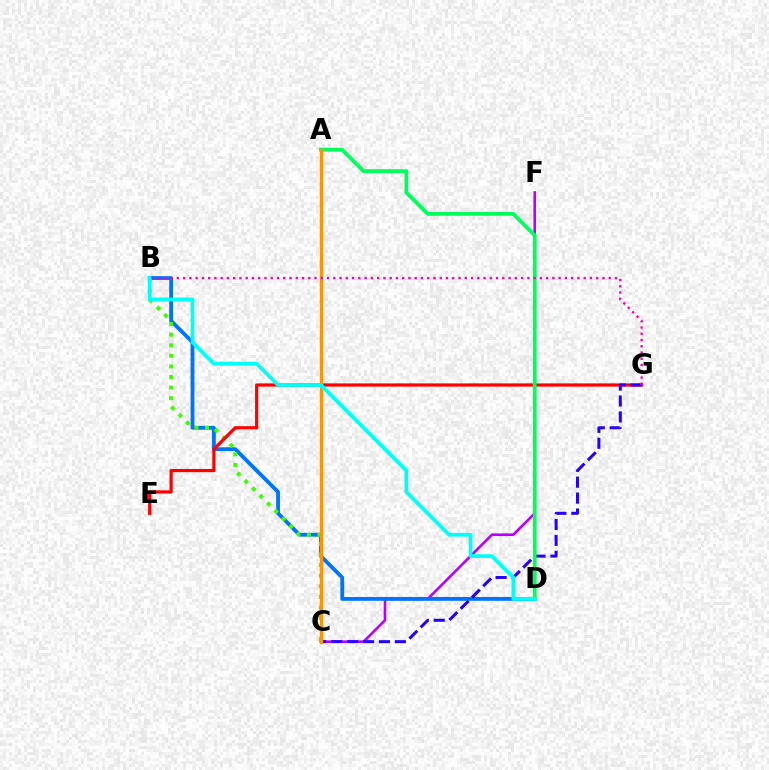{('C', 'F'): [{'color': '#b900ff', 'line_style': 'solid', 'thickness': 1.89}], ('B', 'D'): [{'color': '#0074ff', 'line_style': 'solid', 'thickness': 2.75}, {'color': '#00fff6', 'line_style': 'solid', 'thickness': 2.69}], ('B', 'C'): [{'color': '#3dff00', 'line_style': 'dotted', 'thickness': 2.88}], ('E', 'G'): [{'color': '#ff0000', 'line_style': 'solid', 'thickness': 2.31}], ('C', 'G'): [{'color': '#2500ff', 'line_style': 'dashed', 'thickness': 2.16}], ('A', 'D'): [{'color': '#00ff5c', 'line_style': 'solid', 'thickness': 2.72}], ('A', 'C'): [{'color': '#d1ff00', 'line_style': 'dashed', 'thickness': 1.99}, {'color': '#ff9400', 'line_style': 'solid', 'thickness': 2.41}], ('B', 'G'): [{'color': '#ff00ac', 'line_style': 'dotted', 'thickness': 1.7}]}